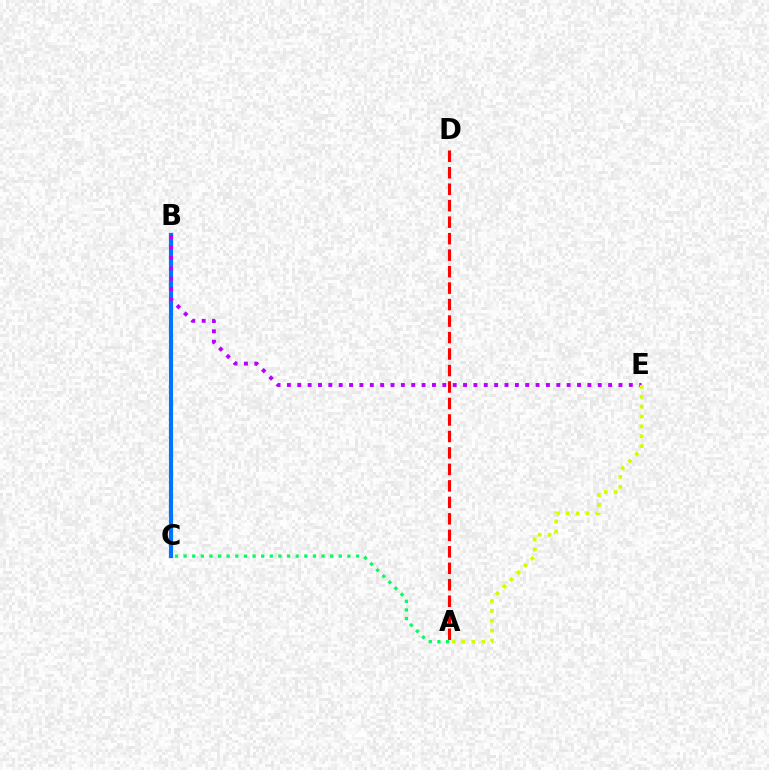{('B', 'C'): [{'color': '#0074ff', 'line_style': 'solid', 'thickness': 2.98}], ('A', 'D'): [{'color': '#ff0000', 'line_style': 'dashed', 'thickness': 2.24}], ('B', 'E'): [{'color': '#b900ff', 'line_style': 'dotted', 'thickness': 2.82}], ('A', 'E'): [{'color': '#d1ff00', 'line_style': 'dotted', 'thickness': 2.69}], ('A', 'C'): [{'color': '#00ff5c', 'line_style': 'dotted', 'thickness': 2.34}]}